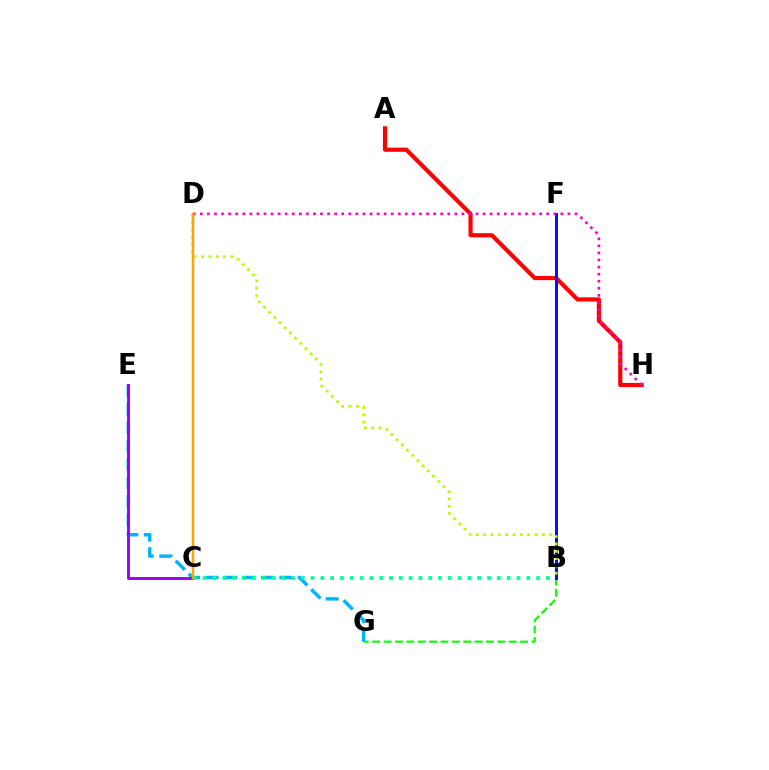{('B', 'G'): [{'color': '#08ff00', 'line_style': 'dashed', 'thickness': 1.55}], ('E', 'G'): [{'color': '#00b5ff', 'line_style': 'dashed', 'thickness': 2.5}], ('A', 'H'): [{'color': '#ff0000', 'line_style': 'solid', 'thickness': 2.99}], ('C', 'E'): [{'color': '#9b00ff', 'line_style': 'solid', 'thickness': 2.1}], ('B', 'C'): [{'color': '#00ff9d', 'line_style': 'dotted', 'thickness': 2.66}], ('B', 'F'): [{'color': '#0010ff', 'line_style': 'solid', 'thickness': 2.12}], ('D', 'H'): [{'color': '#ff00bd', 'line_style': 'dotted', 'thickness': 1.92}], ('B', 'D'): [{'color': '#b3ff00', 'line_style': 'dotted', 'thickness': 1.99}], ('C', 'D'): [{'color': '#ffa500', 'line_style': 'solid', 'thickness': 1.8}]}